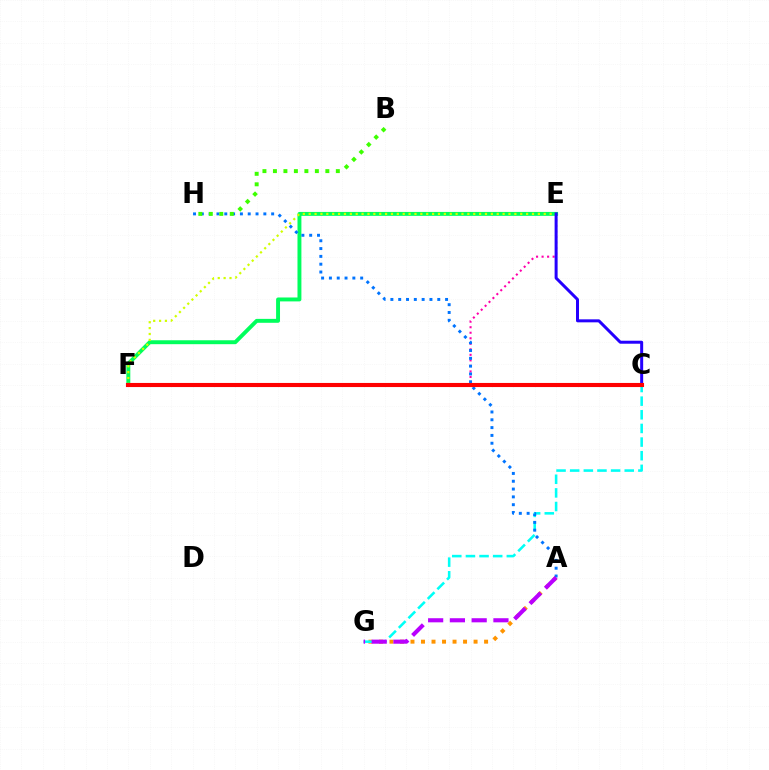{('A', 'G'): [{'color': '#ff9400', 'line_style': 'dotted', 'thickness': 2.86}, {'color': '#b900ff', 'line_style': 'dashed', 'thickness': 2.96}], ('E', 'F'): [{'color': '#ff00ac', 'line_style': 'dotted', 'thickness': 1.5}, {'color': '#00ff5c', 'line_style': 'solid', 'thickness': 2.82}, {'color': '#d1ff00', 'line_style': 'dotted', 'thickness': 1.6}], ('C', 'G'): [{'color': '#00fff6', 'line_style': 'dashed', 'thickness': 1.85}], ('C', 'E'): [{'color': '#2500ff', 'line_style': 'solid', 'thickness': 2.16}], ('A', 'H'): [{'color': '#0074ff', 'line_style': 'dotted', 'thickness': 2.12}], ('B', 'H'): [{'color': '#3dff00', 'line_style': 'dotted', 'thickness': 2.85}], ('C', 'F'): [{'color': '#ff0000', 'line_style': 'solid', 'thickness': 2.95}]}